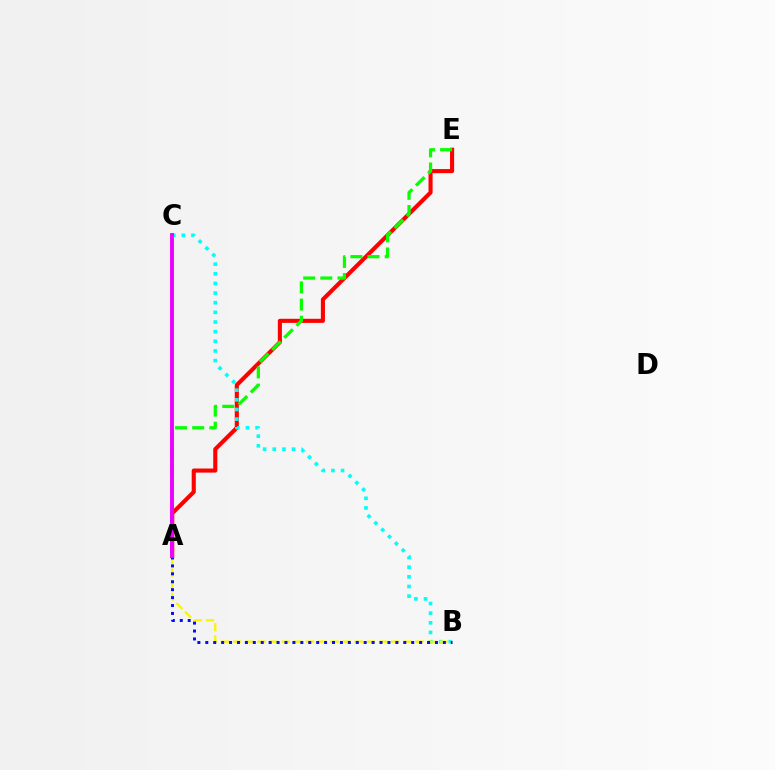{('A', 'E'): [{'color': '#ff0000', 'line_style': 'solid', 'thickness': 2.95}, {'color': '#08ff00', 'line_style': 'dashed', 'thickness': 2.33}], ('B', 'C'): [{'color': '#00fff6', 'line_style': 'dotted', 'thickness': 2.62}], ('A', 'B'): [{'color': '#fcf500', 'line_style': 'dashed', 'thickness': 1.65}, {'color': '#0010ff', 'line_style': 'dotted', 'thickness': 2.15}], ('A', 'C'): [{'color': '#ee00ff', 'line_style': 'solid', 'thickness': 2.8}]}